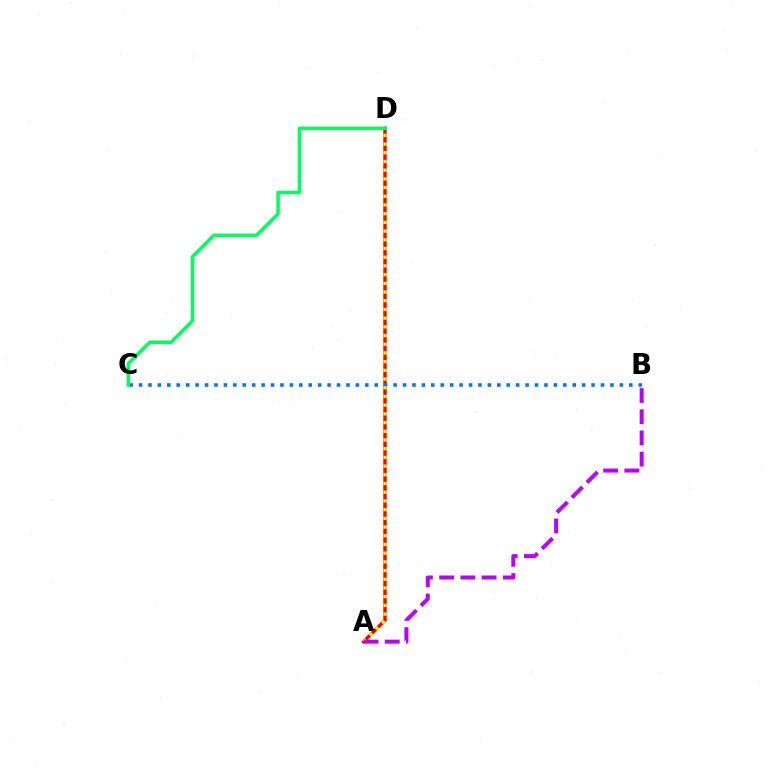{('A', 'D'): [{'color': '#ff0000', 'line_style': 'solid', 'thickness': 2.45}, {'color': '#d1ff00', 'line_style': 'dotted', 'thickness': 2.36}], ('B', 'C'): [{'color': '#0074ff', 'line_style': 'dotted', 'thickness': 2.56}], ('C', 'D'): [{'color': '#00ff5c', 'line_style': 'solid', 'thickness': 2.51}], ('A', 'B'): [{'color': '#b900ff', 'line_style': 'dashed', 'thickness': 2.88}]}